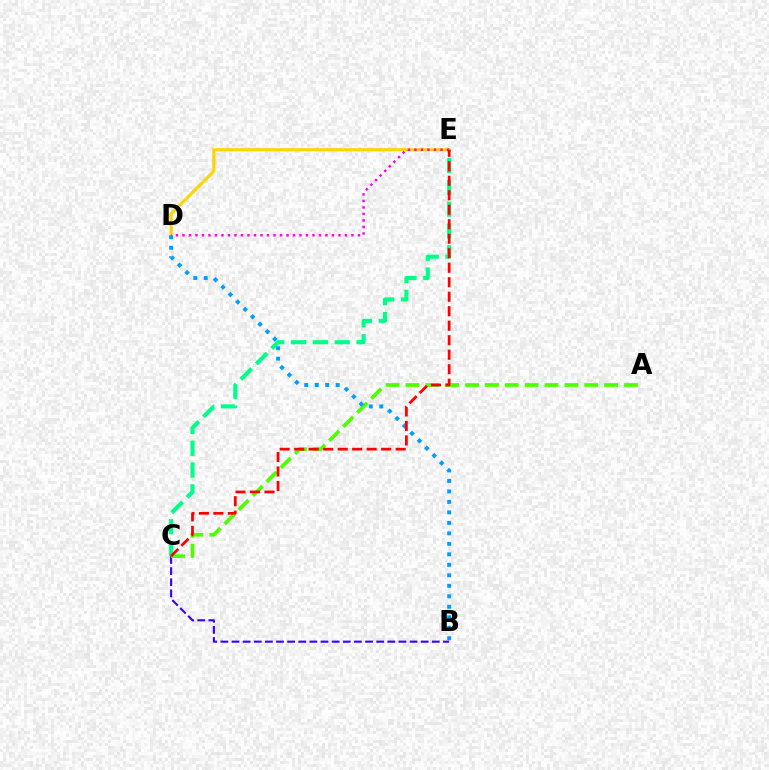{('B', 'C'): [{'color': '#3700ff', 'line_style': 'dashed', 'thickness': 1.51}], ('D', 'E'): [{'color': '#ffd500', 'line_style': 'solid', 'thickness': 2.24}, {'color': '#ff00ed', 'line_style': 'dotted', 'thickness': 1.77}], ('C', 'E'): [{'color': '#00ff86', 'line_style': 'dashed', 'thickness': 2.96}, {'color': '#ff0000', 'line_style': 'dashed', 'thickness': 1.97}], ('A', 'C'): [{'color': '#4fff00', 'line_style': 'dashed', 'thickness': 2.7}], ('B', 'D'): [{'color': '#009eff', 'line_style': 'dotted', 'thickness': 2.85}]}